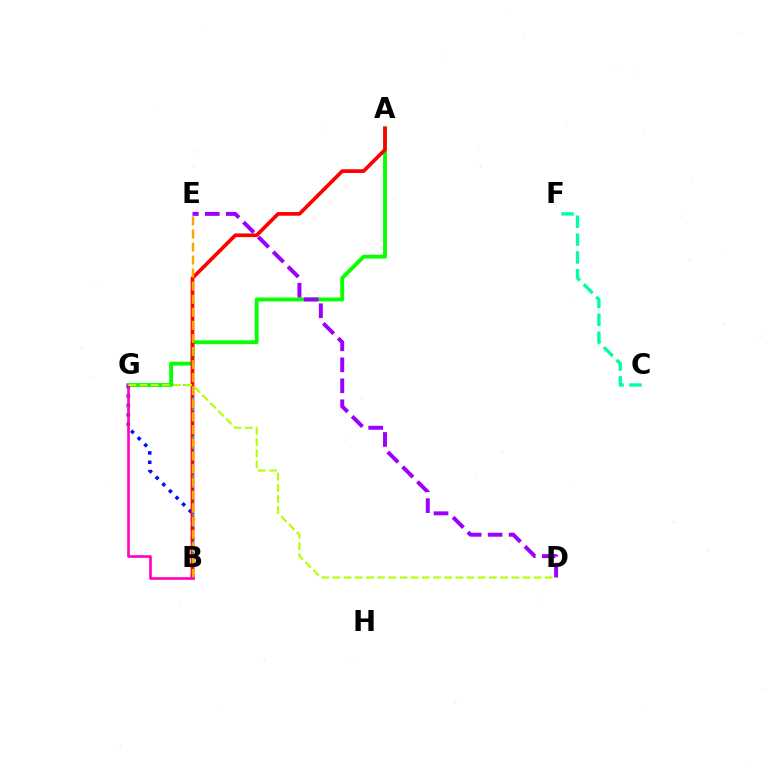{('A', 'G'): [{'color': '#08ff00', 'line_style': 'solid', 'thickness': 2.78}], ('C', 'F'): [{'color': '#00ff9d', 'line_style': 'dashed', 'thickness': 2.42}], ('B', 'G'): [{'color': '#0010ff', 'line_style': 'dotted', 'thickness': 2.55}, {'color': '#00b5ff', 'line_style': 'dotted', 'thickness': 1.5}, {'color': '#ff00bd', 'line_style': 'solid', 'thickness': 1.89}], ('A', 'B'): [{'color': '#ff0000', 'line_style': 'solid', 'thickness': 2.65}], ('D', 'E'): [{'color': '#9b00ff', 'line_style': 'dashed', 'thickness': 2.85}], ('B', 'E'): [{'color': '#ffa500', 'line_style': 'dashed', 'thickness': 1.77}], ('D', 'G'): [{'color': '#b3ff00', 'line_style': 'dashed', 'thickness': 1.52}]}